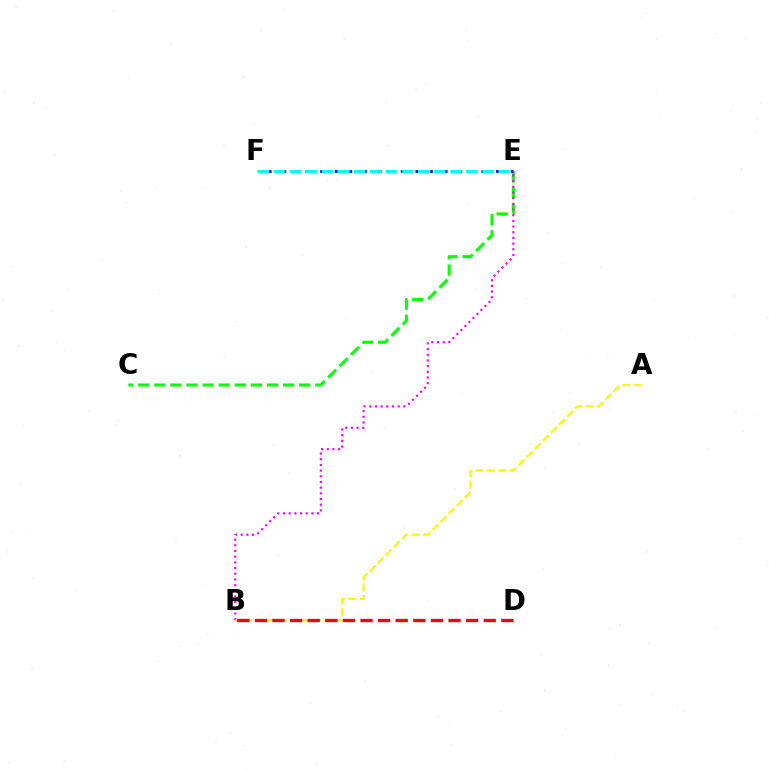{('C', 'E'): [{'color': '#08ff00', 'line_style': 'dashed', 'thickness': 2.19}], ('B', 'E'): [{'color': '#ee00ff', 'line_style': 'dotted', 'thickness': 1.54}], ('E', 'F'): [{'color': '#0010ff', 'line_style': 'dotted', 'thickness': 1.99}, {'color': '#00fff6', 'line_style': 'dashed', 'thickness': 2.18}], ('A', 'B'): [{'color': '#fcf500', 'line_style': 'dashed', 'thickness': 1.55}], ('B', 'D'): [{'color': '#ff0000', 'line_style': 'dashed', 'thickness': 2.39}]}